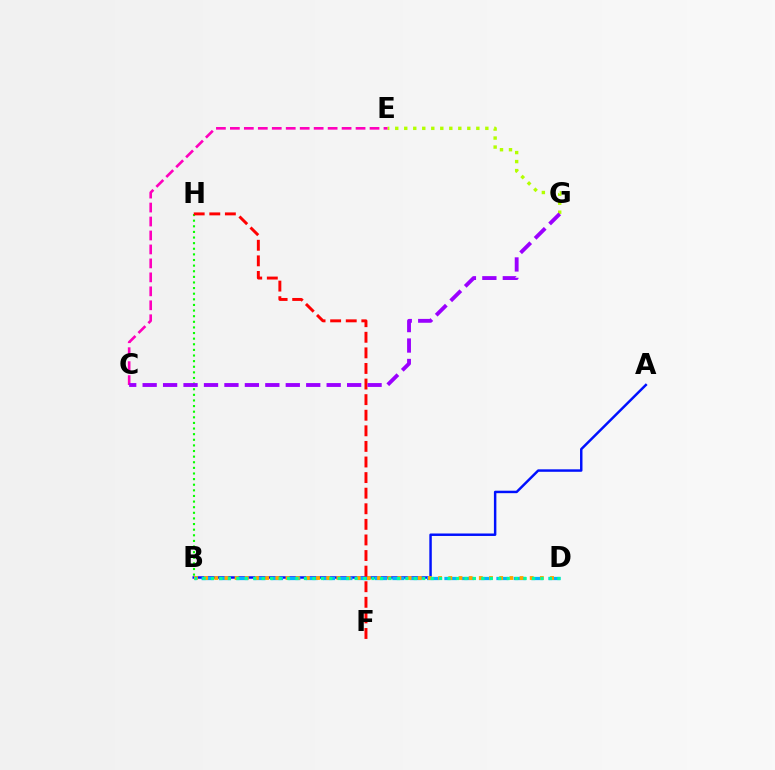{('A', 'B'): [{'color': '#0010ff', 'line_style': 'solid', 'thickness': 1.77}], ('B', 'D'): [{'color': '#00b5ff', 'line_style': 'dashed', 'thickness': 2.36}, {'color': '#ffa500', 'line_style': 'dotted', 'thickness': 2.76}, {'color': '#00ff9d', 'line_style': 'dotted', 'thickness': 2.3}], ('B', 'H'): [{'color': '#08ff00', 'line_style': 'dotted', 'thickness': 1.53}], ('E', 'G'): [{'color': '#b3ff00', 'line_style': 'dotted', 'thickness': 2.45}], ('F', 'H'): [{'color': '#ff0000', 'line_style': 'dashed', 'thickness': 2.12}], ('C', 'E'): [{'color': '#ff00bd', 'line_style': 'dashed', 'thickness': 1.9}], ('C', 'G'): [{'color': '#9b00ff', 'line_style': 'dashed', 'thickness': 2.78}]}